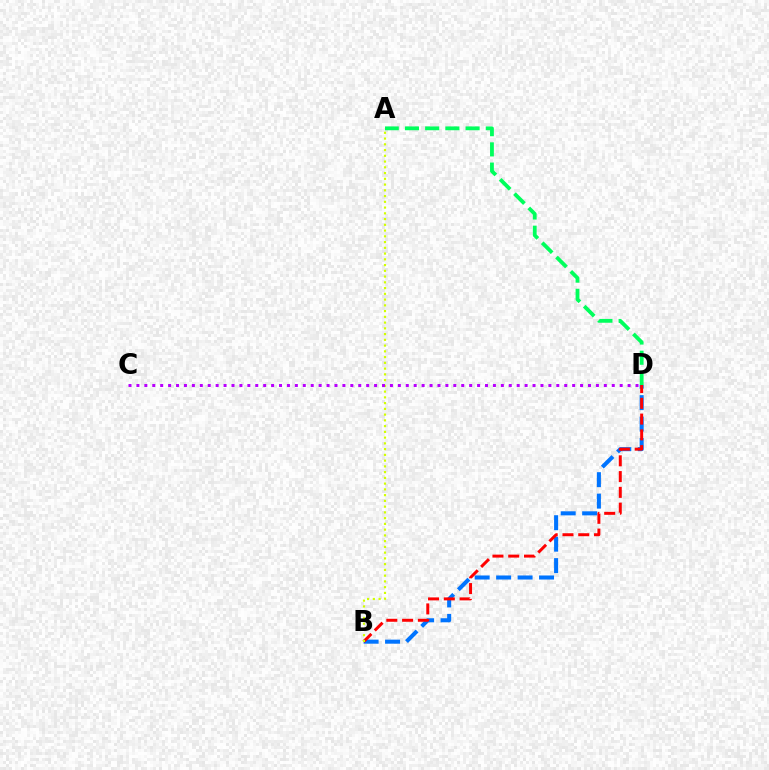{('B', 'D'): [{'color': '#0074ff', 'line_style': 'dashed', 'thickness': 2.91}, {'color': '#ff0000', 'line_style': 'dashed', 'thickness': 2.14}], ('A', 'B'): [{'color': '#d1ff00', 'line_style': 'dotted', 'thickness': 1.56}], ('A', 'D'): [{'color': '#00ff5c', 'line_style': 'dashed', 'thickness': 2.75}], ('C', 'D'): [{'color': '#b900ff', 'line_style': 'dotted', 'thickness': 2.15}]}